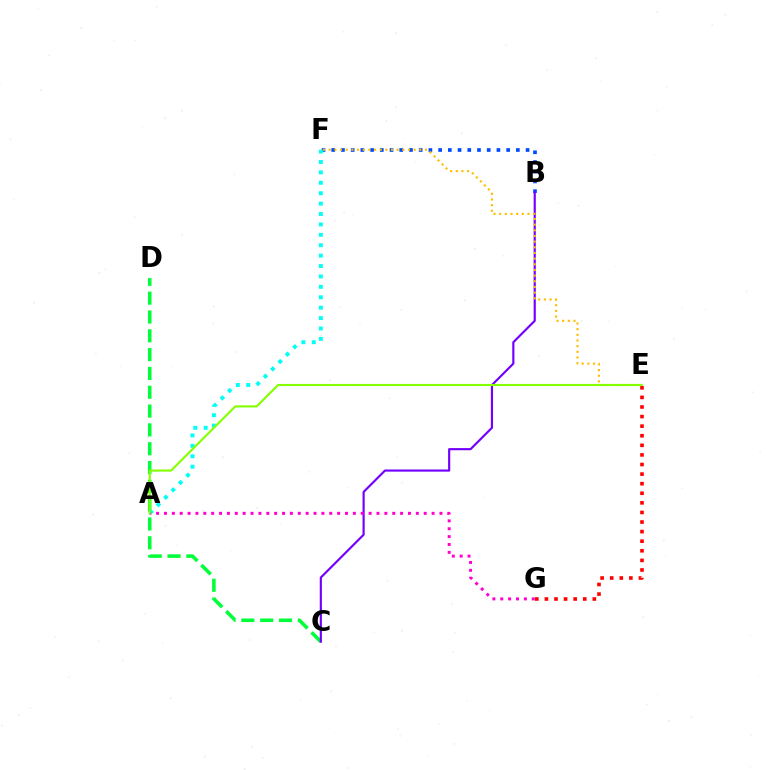{('E', 'G'): [{'color': '#ff0000', 'line_style': 'dotted', 'thickness': 2.6}], ('B', 'F'): [{'color': '#004bff', 'line_style': 'dotted', 'thickness': 2.64}], ('C', 'D'): [{'color': '#00ff39', 'line_style': 'dashed', 'thickness': 2.56}], ('B', 'C'): [{'color': '#7200ff', 'line_style': 'solid', 'thickness': 1.55}], ('A', 'F'): [{'color': '#00fff6', 'line_style': 'dotted', 'thickness': 2.83}], ('A', 'G'): [{'color': '#ff00cf', 'line_style': 'dotted', 'thickness': 2.14}], ('E', 'F'): [{'color': '#ffbd00', 'line_style': 'dotted', 'thickness': 1.54}], ('A', 'E'): [{'color': '#84ff00', 'line_style': 'solid', 'thickness': 1.53}]}